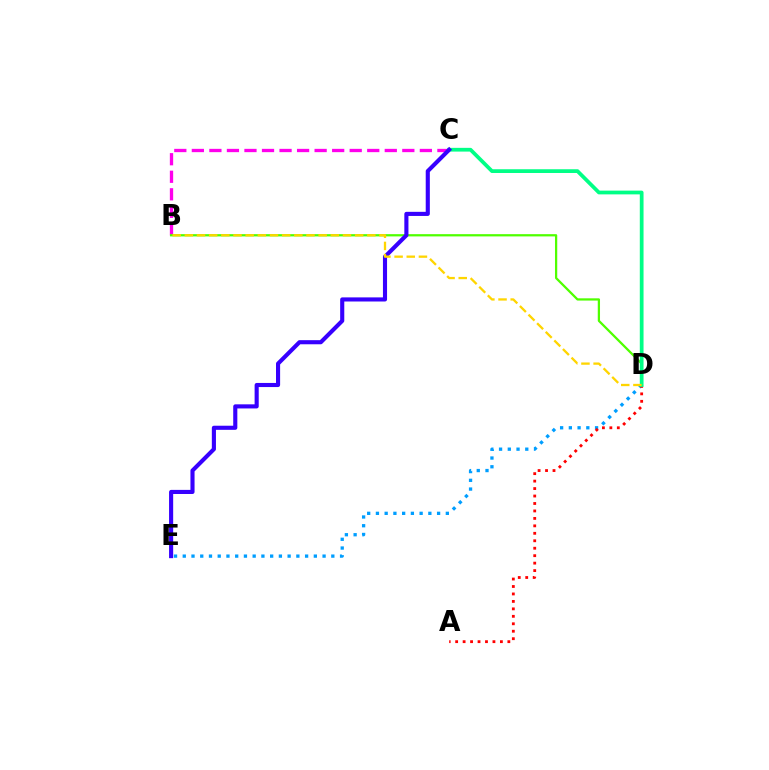{('B', 'C'): [{'color': '#ff00ed', 'line_style': 'dashed', 'thickness': 2.38}], ('D', 'E'): [{'color': '#009eff', 'line_style': 'dotted', 'thickness': 2.37}], ('A', 'D'): [{'color': '#ff0000', 'line_style': 'dotted', 'thickness': 2.03}], ('B', 'D'): [{'color': '#4fff00', 'line_style': 'solid', 'thickness': 1.62}, {'color': '#ffd500', 'line_style': 'dashed', 'thickness': 1.65}], ('C', 'D'): [{'color': '#00ff86', 'line_style': 'solid', 'thickness': 2.7}], ('C', 'E'): [{'color': '#3700ff', 'line_style': 'solid', 'thickness': 2.96}]}